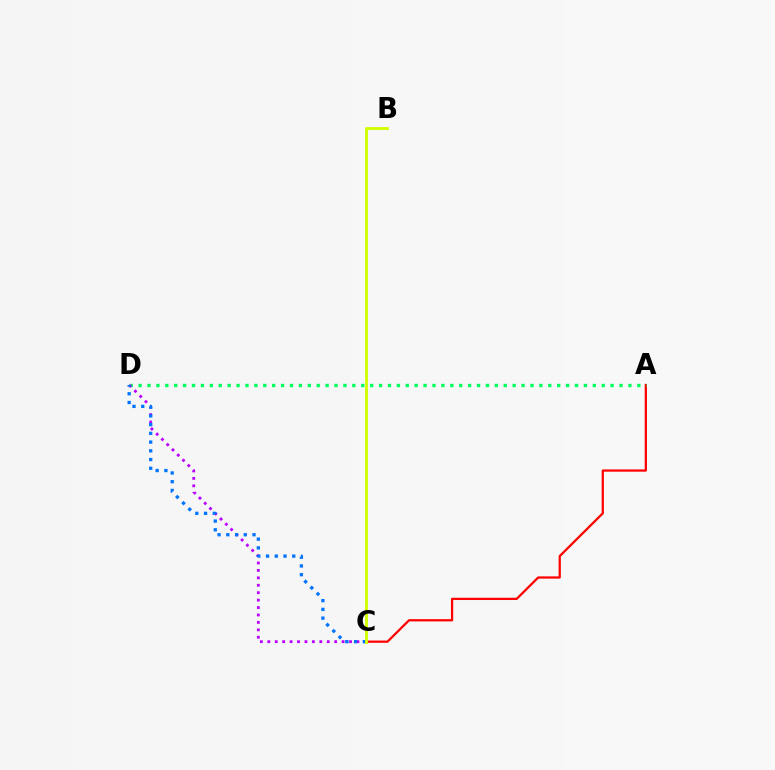{('A', 'C'): [{'color': '#ff0000', 'line_style': 'solid', 'thickness': 1.62}], ('A', 'D'): [{'color': '#00ff5c', 'line_style': 'dotted', 'thickness': 2.42}], ('C', 'D'): [{'color': '#b900ff', 'line_style': 'dotted', 'thickness': 2.02}, {'color': '#0074ff', 'line_style': 'dotted', 'thickness': 2.37}], ('B', 'C'): [{'color': '#d1ff00', 'line_style': 'solid', 'thickness': 2.05}]}